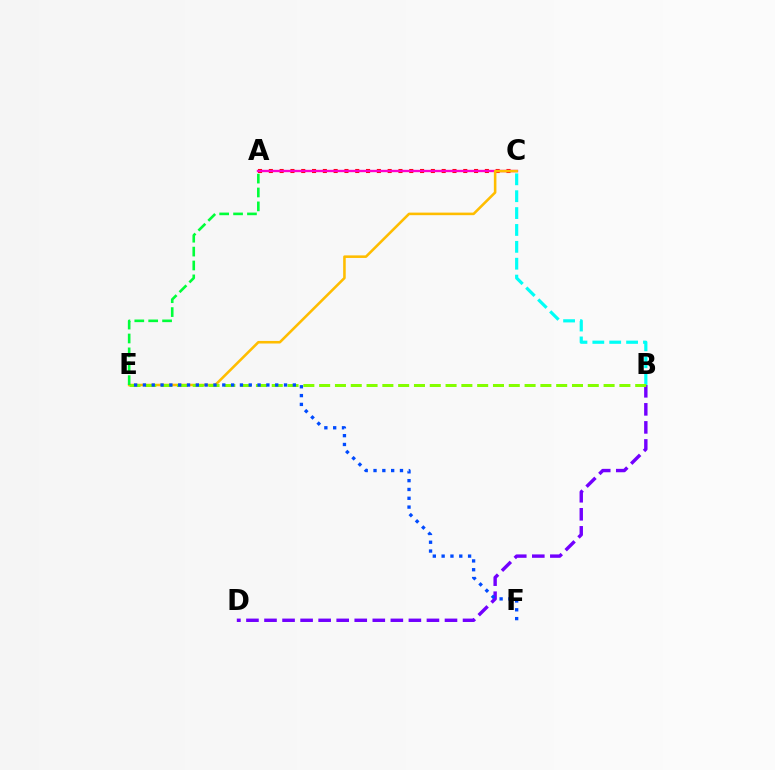{('A', 'C'): [{'color': '#ff0000', 'line_style': 'dotted', 'thickness': 2.93}, {'color': '#ff00cf', 'line_style': 'solid', 'thickness': 1.69}], ('C', 'E'): [{'color': '#ffbd00', 'line_style': 'solid', 'thickness': 1.85}], ('B', 'D'): [{'color': '#7200ff', 'line_style': 'dashed', 'thickness': 2.45}], ('B', 'C'): [{'color': '#00fff6', 'line_style': 'dashed', 'thickness': 2.29}], ('B', 'E'): [{'color': '#84ff00', 'line_style': 'dashed', 'thickness': 2.15}], ('E', 'F'): [{'color': '#004bff', 'line_style': 'dotted', 'thickness': 2.4}], ('A', 'E'): [{'color': '#00ff39', 'line_style': 'dashed', 'thickness': 1.89}]}